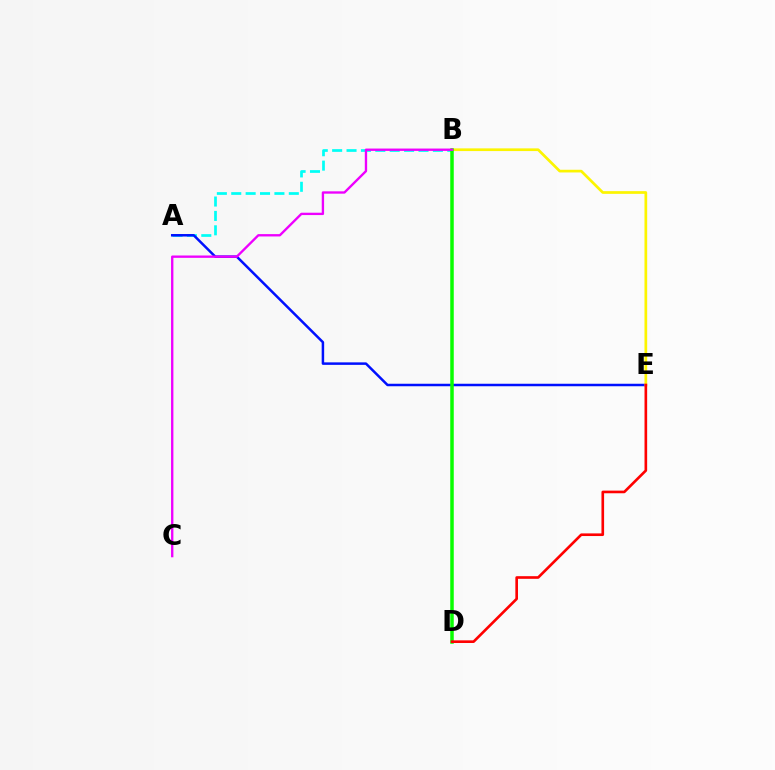{('A', 'B'): [{'color': '#00fff6', 'line_style': 'dashed', 'thickness': 1.95}], ('A', 'E'): [{'color': '#0010ff', 'line_style': 'solid', 'thickness': 1.8}], ('B', 'E'): [{'color': '#fcf500', 'line_style': 'solid', 'thickness': 1.95}], ('B', 'D'): [{'color': '#08ff00', 'line_style': 'solid', 'thickness': 2.53}], ('D', 'E'): [{'color': '#ff0000', 'line_style': 'solid', 'thickness': 1.9}], ('B', 'C'): [{'color': '#ee00ff', 'line_style': 'solid', 'thickness': 1.69}]}